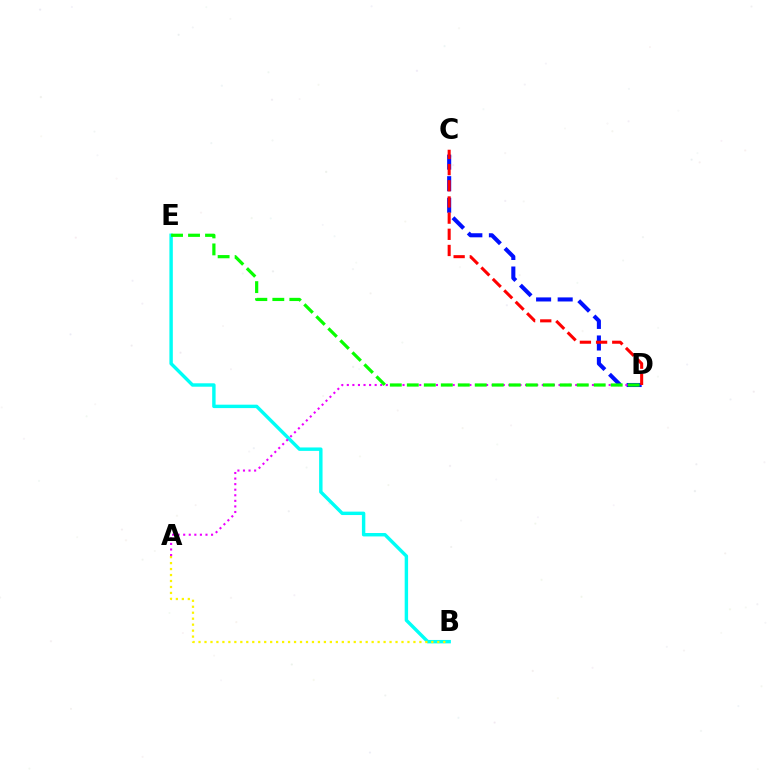{('B', 'E'): [{'color': '#00fff6', 'line_style': 'solid', 'thickness': 2.46}], ('C', 'D'): [{'color': '#0010ff', 'line_style': 'dashed', 'thickness': 2.93}, {'color': '#ff0000', 'line_style': 'dashed', 'thickness': 2.2}], ('A', 'B'): [{'color': '#fcf500', 'line_style': 'dotted', 'thickness': 1.62}], ('A', 'D'): [{'color': '#ee00ff', 'line_style': 'dotted', 'thickness': 1.51}], ('D', 'E'): [{'color': '#08ff00', 'line_style': 'dashed', 'thickness': 2.31}]}